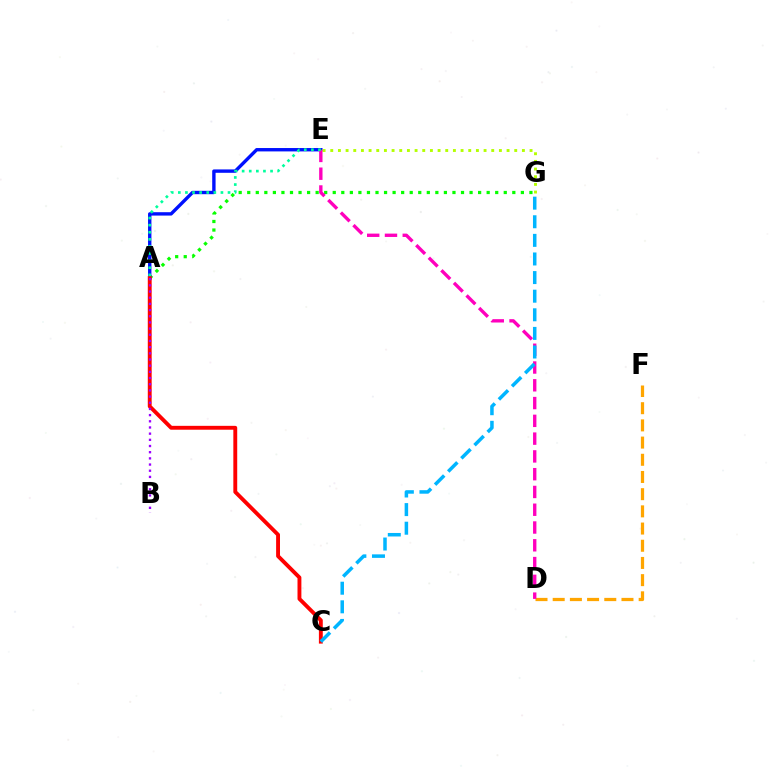{('D', 'F'): [{'color': '#ffa500', 'line_style': 'dashed', 'thickness': 2.34}], ('A', 'G'): [{'color': '#08ff00', 'line_style': 'dotted', 'thickness': 2.32}], ('A', 'E'): [{'color': '#0010ff', 'line_style': 'solid', 'thickness': 2.43}, {'color': '#00ff9d', 'line_style': 'dotted', 'thickness': 1.93}], ('A', 'C'): [{'color': '#ff0000', 'line_style': 'solid', 'thickness': 2.79}], ('D', 'E'): [{'color': '#ff00bd', 'line_style': 'dashed', 'thickness': 2.42}], ('C', 'G'): [{'color': '#00b5ff', 'line_style': 'dashed', 'thickness': 2.53}], ('A', 'B'): [{'color': '#9b00ff', 'line_style': 'dotted', 'thickness': 1.68}], ('E', 'G'): [{'color': '#b3ff00', 'line_style': 'dotted', 'thickness': 2.08}]}